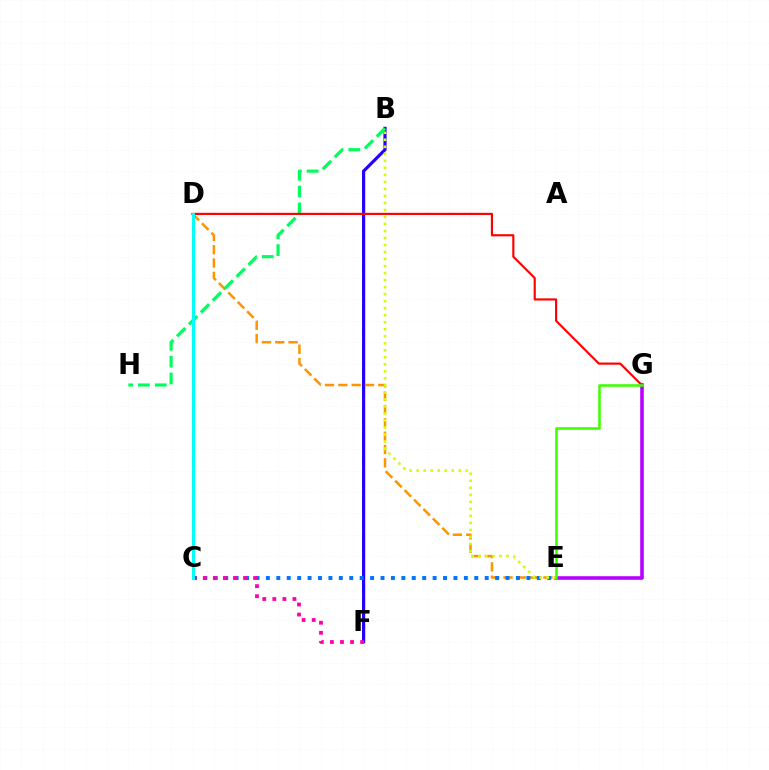{('B', 'F'): [{'color': '#2500ff', 'line_style': 'solid', 'thickness': 2.29}], ('D', 'E'): [{'color': '#ff9400', 'line_style': 'dashed', 'thickness': 1.81}], ('B', 'H'): [{'color': '#00ff5c', 'line_style': 'dashed', 'thickness': 2.29}], ('D', 'G'): [{'color': '#ff0000', 'line_style': 'solid', 'thickness': 1.55}], ('C', 'E'): [{'color': '#0074ff', 'line_style': 'dotted', 'thickness': 2.83}], ('E', 'G'): [{'color': '#b900ff', 'line_style': 'solid', 'thickness': 2.58}, {'color': '#3dff00', 'line_style': 'solid', 'thickness': 1.85}], ('B', 'E'): [{'color': '#d1ff00', 'line_style': 'dotted', 'thickness': 1.91}], ('C', 'F'): [{'color': '#ff00ac', 'line_style': 'dotted', 'thickness': 2.73}], ('C', 'D'): [{'color': '#00fff6', 'line_style': 'solid', 'thickness': 2.16}]}